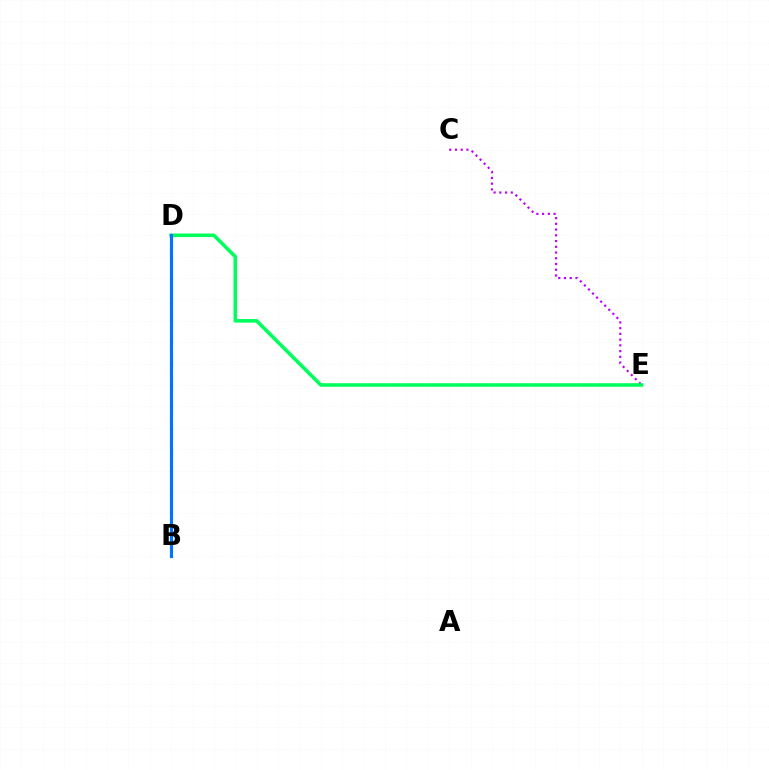{('B', 'D'): [{'color': '#d1ff00', 'line_style': 'dotted', 'thickness': 1.63}, {'color': '#ff0000', 'line_style': 'solid', 'thickness': 1.81}, {'color': '#0074ff', 'line_style': 'solid', 'thickness': 2.27}], ('C', 'E'): [{'color': '#b900ff', 'line_style': 'dotted', 'thickness': 1.56}], ('D', 'E'): [{'color': '#00ff5c', 'line_style': 'solid', 'thickness': 2.57}]}